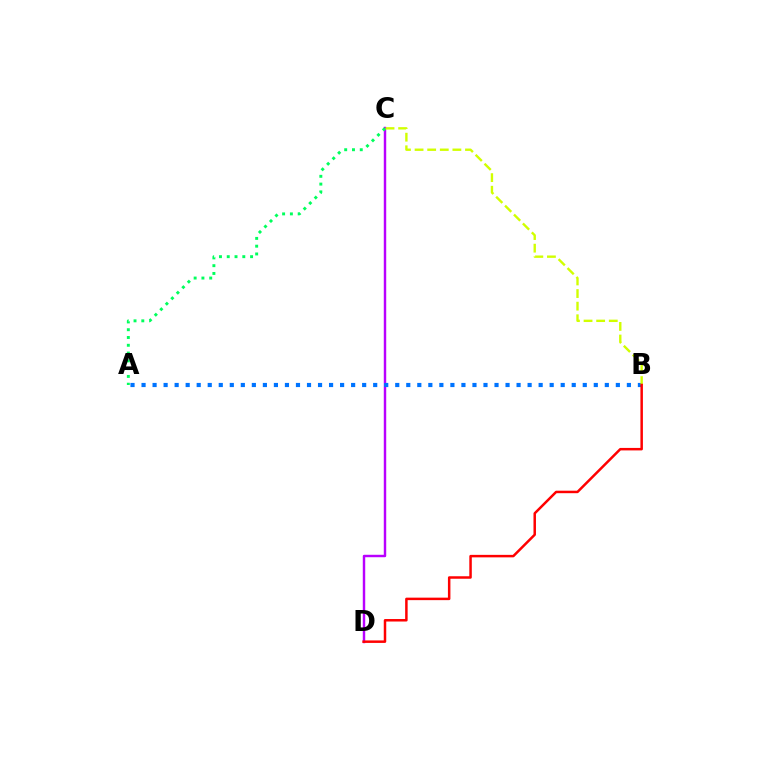{('C', 'D'): [{'color': '#b900ff', 'line_style': 'solid', 'thickness': 1.76}], ('A', 'C'): [{'color': '#00ff5c', 'line_style': 'dotted', 'thickness': 2.11}], ('A', 'B'): [{'color': '#0074ff', 'line_style': 'dotted', 'thickness': 3.0}], ('B', 'C'): [{'color': '#d1ff00', 'line_style': 'dashed', 'thickness': 1.71}], ('B', 'D'): [{'color': '#ff0000', 'line_style': 'solid', 'thickness': 1.79}]}